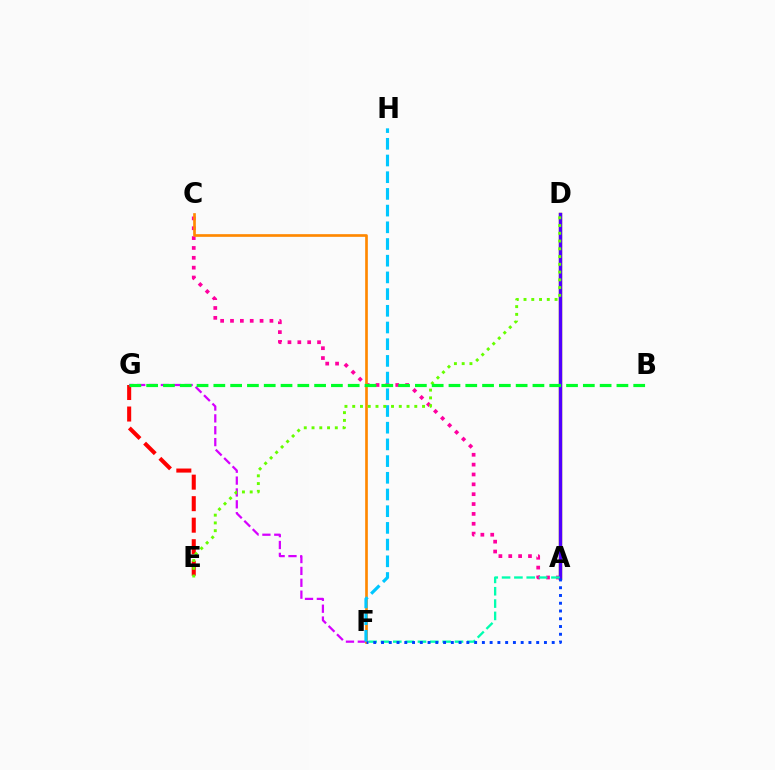{('E', 'G'): [{'color': '#ff0000', 'line_style': 'dashed', 'thickness': 2.92}], ('A', 'D'): [{'color': '#eeff00', 'line_style': 'solid', 'thickness': 2.52}, {'color': '#4f00ff', 'line_style': 'solid', 'thickness': 2.49}], ('A', 'C'): [{'color': '#ff00a0', 'line_style': 'dotted', 'thickness': 2.68}], ('F', 'G'): [{'color': '#d600ff', 'line_style': 'dashed', 'thickness': 1.61}], ('C', 'F'): [{'color': '#ff8800', 'line_style': 'solid', 'thickness': 1.93}], ('A', 'F'): [{'color': '#00ffaf', 'line_style': 'dashed', 'thickness': 1.68}, {'color': '#003fff', 'line_style': 'dotted', 'thickness': 2.11}], ('F', 'H'): [{'color': '#00c7ff', 'line_style': 'dashed', 'thickness': 2.27}], ('D', 'E'): [{'color': '#66ff00', 'line_style': 'dotted', 'thickness': 2.11}], ('B', 'G'): [{'color': '#00ff27', 'line_style': 'dashed', 'thickness': 2.28}]}